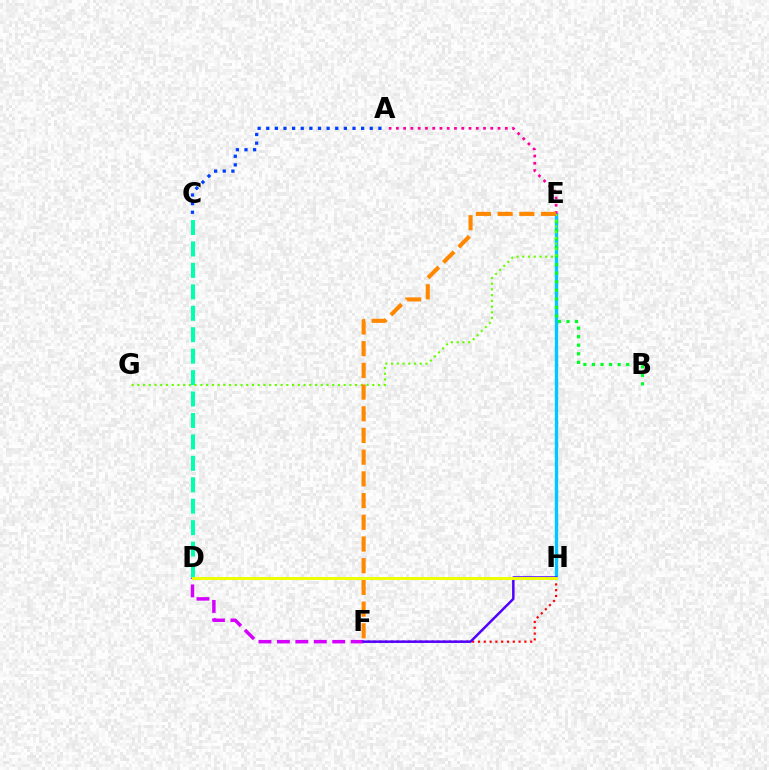{('D', 'F'): [{'color': '#d600ff', 'line_style': 'dashed', 'thickness': 2.51}], ('E', 'H'): [{'color': '#00c7ff', 'line_style': 'solid', 'thickness': 2.44}], ('B', 'E'): [{'color': '#00ff27', 'line_style': 'dotted', 'thickness': 2.32}], ('C', 'D'): [{'color': '#00ffaf', 'line_style': 'dashed', 'thickness': 2.91}], ('F', 'H'): [{'color': '#ff0000', 'line_style': 'dotted', 'thickness': 1.58}, {'color': '#4f00ff', 'line_style': 'solid', 'thickness': 1.79}], ('E', 'G'): [{'color': '#66ff00', 'line_style': 'dotted', 'thickness': 1.56}], ('A', 'E'): [{'color': '#ff00a0', 'line_style': 'dotted', 'thickness': 1.97}], ('A', 'C'): [{'color': '#003fff', 'line_style': 'dotted', 'thickness': 2.34}], ('E', 'F'): [{'color': '#ff8800', 'line_style': 'dashed', 'thickness': 2.95}], ('D', 'H'): [{'color': '#eeff00', 'line_style': 'solid', 'thickness': 2.12}]}